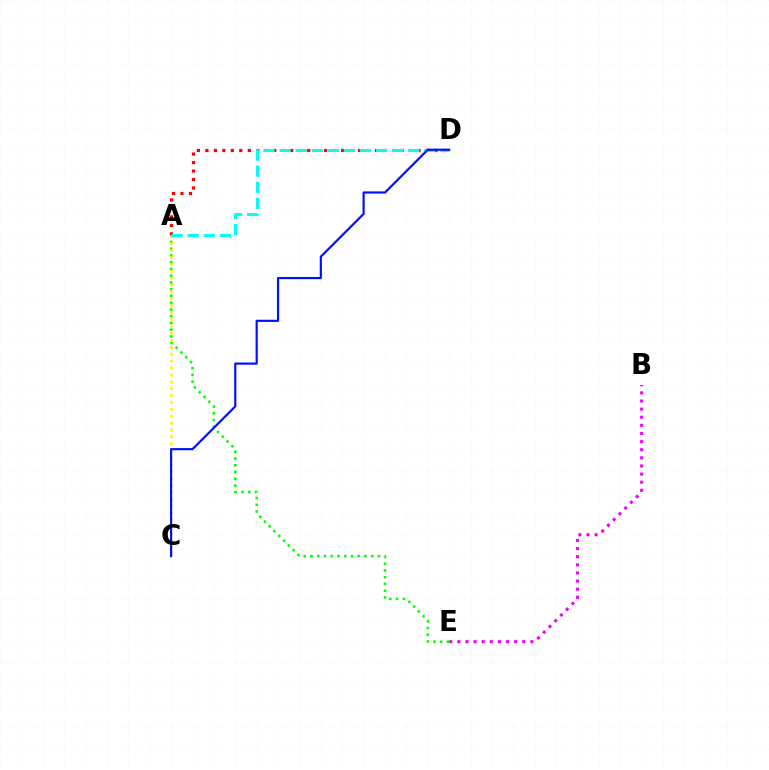{('A', 'E'): [{'color': '#08ff00', 'line_style': 'dotted', 'thickness': 1.84}], ('A', 'D'): [{'color': '#ff0000', 'line_style': 'dotted', 'thickness': 2.31}, {'color': '#00fff6', 'line_style': 'dashed', 'thickness': 2.18}], ('A', 'C'): [{'color': '#fcf500', 'line_style': 'dotted', 'thickness': 1.88}], ('C', 'D'): [{'color': '#0010ff', 'line_style': 'solid', 'thickness': 1.56}], ('B', 'E'): [{'color': '#ee00ff', 'line_style': 'dotted', 'thickness': 2.21}]}